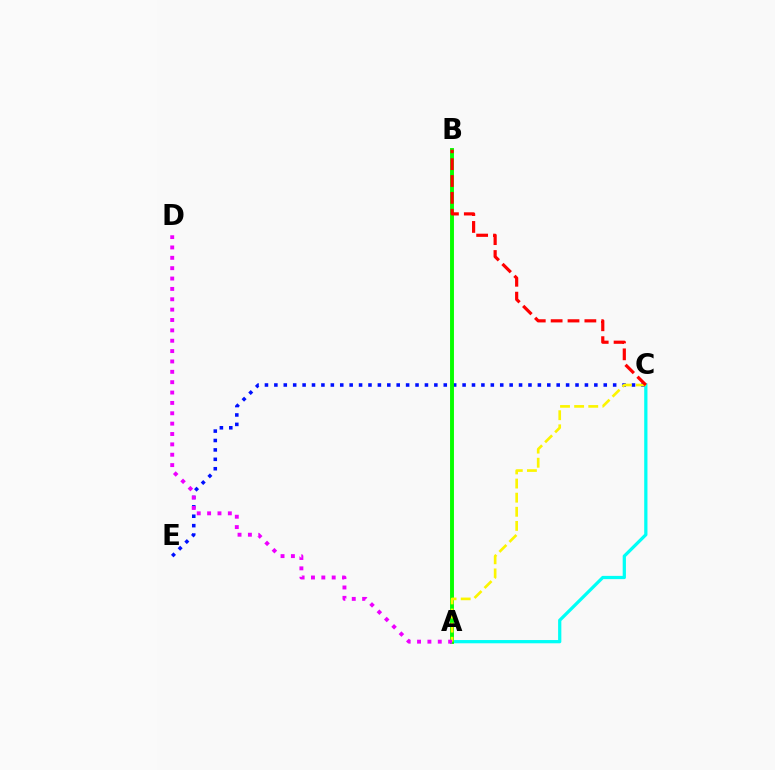{('A', 'C'): [{'color': '#00fff6', 'line_style': 'solid', 'thickness': 2.34}, {'color': '#fcf500', 'line_style': 'dashed', 'thickness': 1.92}], ('C', 'E'): [{'color': '#0010ff', 'line_style': 'dotted', 'thickness': 2.56}], ('A', 'B'): [{'color': '#08ff00', 'line_style': 'solid', 'thickness': 2.82}], ('B', 'C'): [{'color': '#ff0000', 'line_style': 'dashed', 'thickness': 2.29}], ('A', 'D'): [{'color': '#ee00ff', 'line_style': 'dotted', 'thickness': 2.82}]}